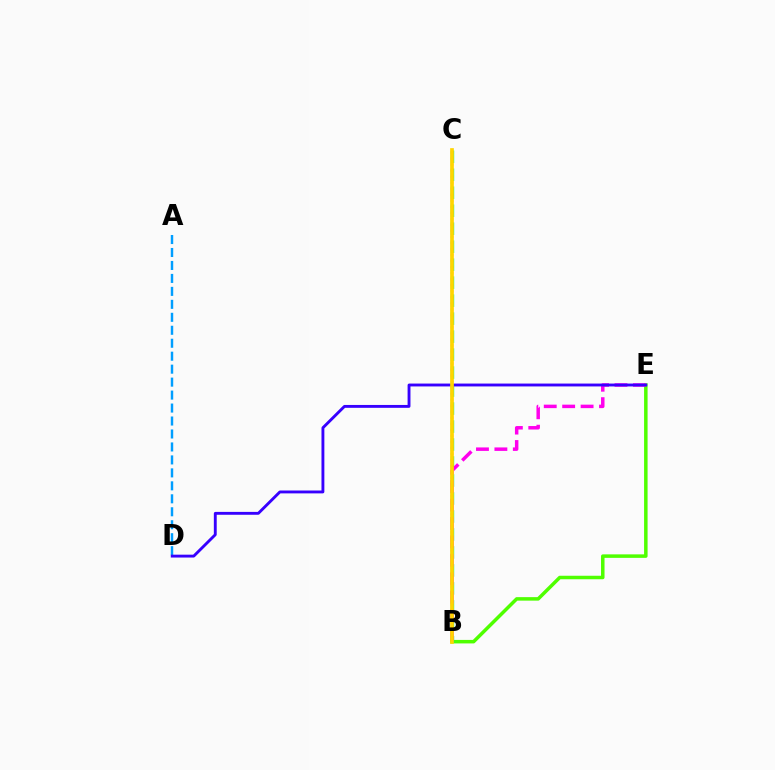{('B', 'E'): [{'color': '#4fff00', 'line_style': 'solid', 'thickness': 2.52}, {'color': '#ff00ed', 'line_style': 'dashed', 'thickness': 2.5}], ('B', 'C'): [{'color': '#00ff86', 'line_style': 'dashed', 'thickness': 2.44}, {'color': '#ff0000', 'line_style': 'dotted', 'thickness': 1.64}, {'color': '#ffd500', 'line_style': 'solid', 'thickness': 2.66}], ('A', 'D'): [{'color': '#009eff', 'line_style': 'dashed', 'thickness': 1.76}], ('D', 'E'): [{'color': '#3700ff', 'line_style': 'solid', 'thickness': 2.07}]}